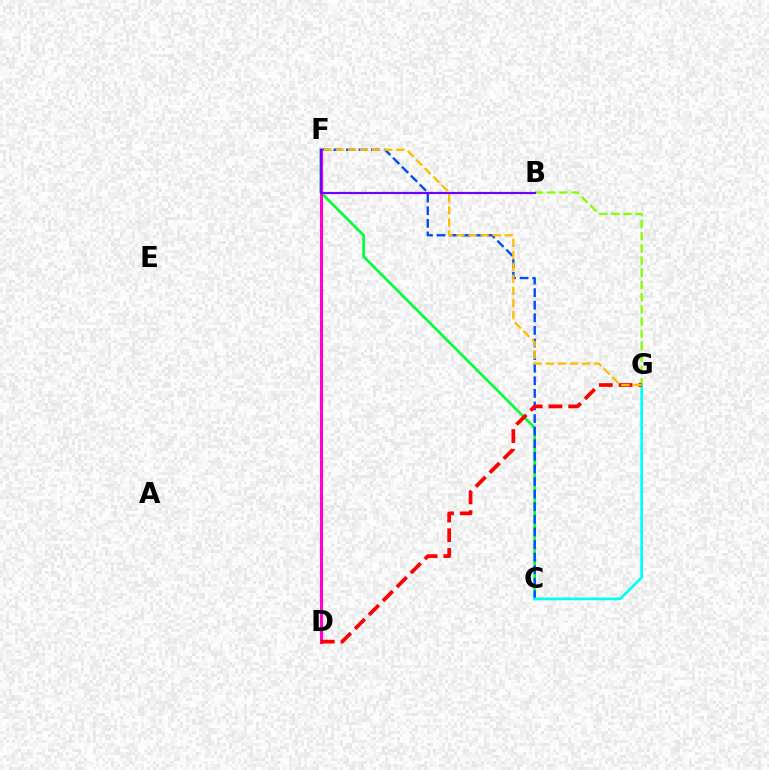{('C', 'F'): [{'color': '#00ff39', 'line_style': 'solid', 'thickness': 1.91}, {'color': '#004bff', 'line_style': 'dashed', 'thickness': 1.71}], ('B', 'G'): [{'color': '#84ff00', 'line_style': 'dashed', 'thickness': 1.65}], ('C', 'G'): [{'color': '#00fff6', 'line_style': 'solid', 'thickness': 1.96}], ('D', 'F'): [{'color': '#ff00cf', 'line_style': 'solid', 'thickness': 2.24}], ('D', 'G'): [{'color': '#ff0000', 'line_style': 'dashed', 'thickness': 2.68}], ('F', 'G'): [{'color': '#ffbd00', 'line_style': 'dashed', 'thickness': 1.64}], ('B', 'F'): [{'color': '#7200ff', 'line_style': 'solid', 'thickness': 1.58}]}